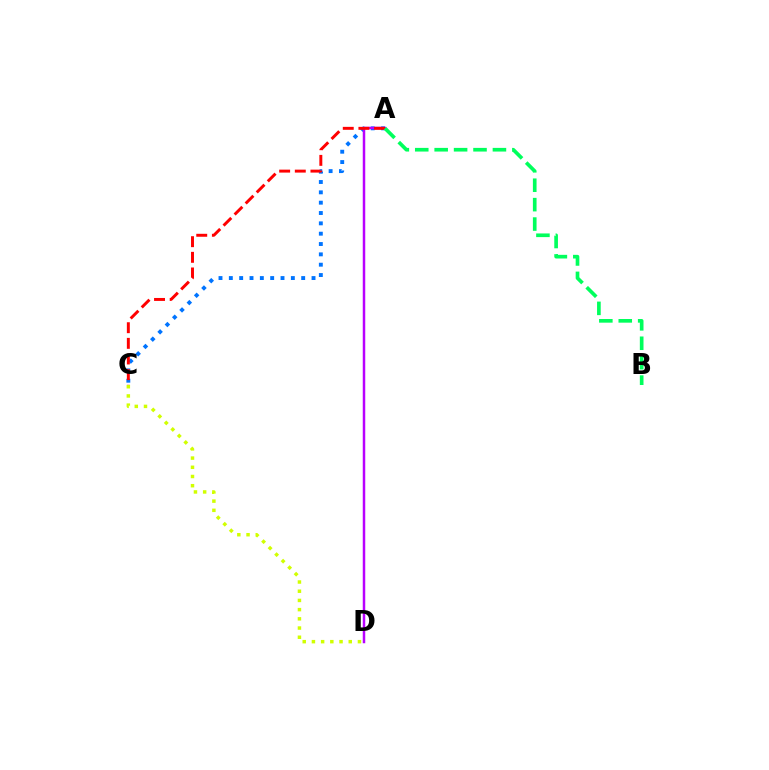{('A', 'C'): [{'color': '#0074ff', 'line_style': 'dotted', 'thickness': 2.81}, {'color': '#ff0000', 'line_style': 'dashed', 'thickness': 2.12}], ('A', 'D'): [{'color': '#b900ff', 'line_style': 'solid', 'thickness': 1.79}], ('A', 'B'): [{'color': '#00ff5c', 'line_style': 'dashed', 'thickness': 2.64}], ('C', 'D'): [{'color': '#d1ff00', 'line_style': 'dotted', 'thickness': 2.5}]}